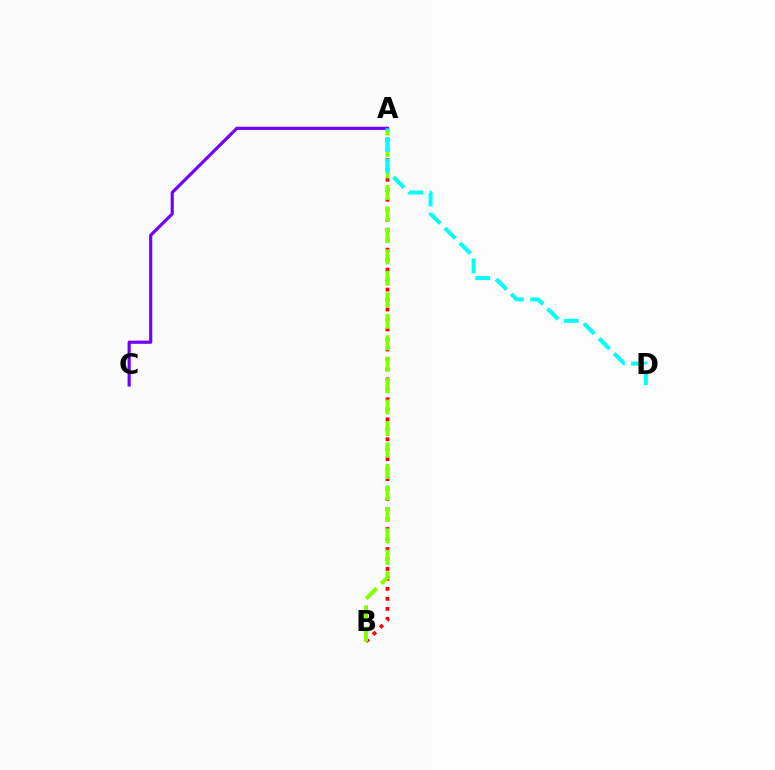{('A', 'B'): [{'color': '#ff0000', 'line_style': 'dotted', 'thickness': 2.71}, {'color': '#84ff00', 'line_style': 'dashed', 'thickness': 2.92}], ('A', 'C'): [{'color': '#7200ff', 'line_style': 'solid', 'thickness': 2.28}], ('A', 'D'): [{'color': '#00fff6', 'line_style': 'dashed', 'thickness': 2.88}]}